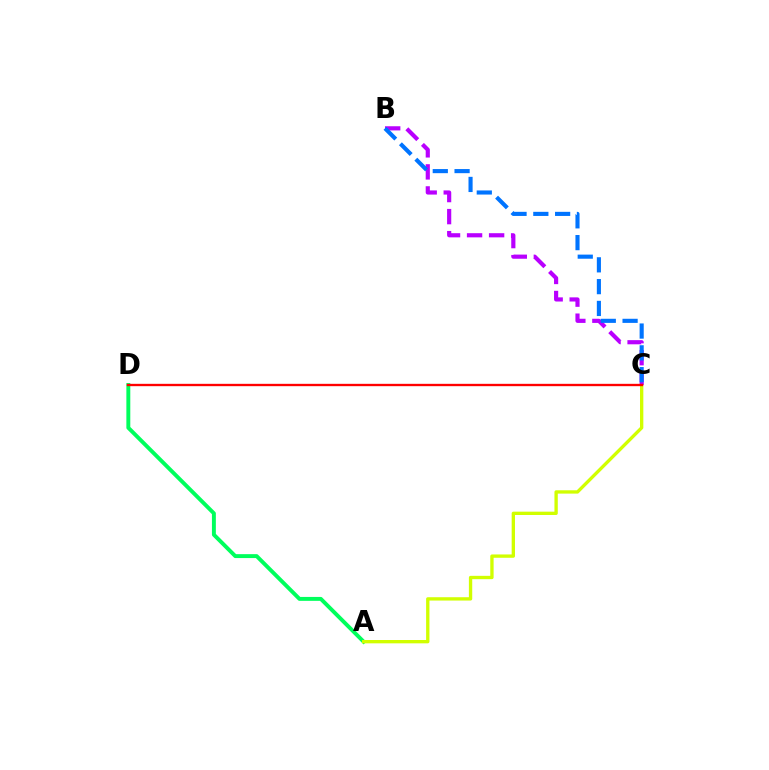{('A', 'D'): [{'color': '#00ff5c', 'line_style': 'solid', 'thickness': 2.82}], ('A', 'C'): [{'color': '#d1ff00', 'line_style': 'solid', 'thickness': 2.4}], ('B', 'C'): [{'color': '#b900ff', 'line_style': 'dashed', 'thickness': 2.99}, {'color': '#0074ff', 'line_style': 'dashed', 'thickness': 2.96}], ('C', 'D'): [{'color': '#ff0000', 'line_style': 'solid', 'thickness': 1.69}]}